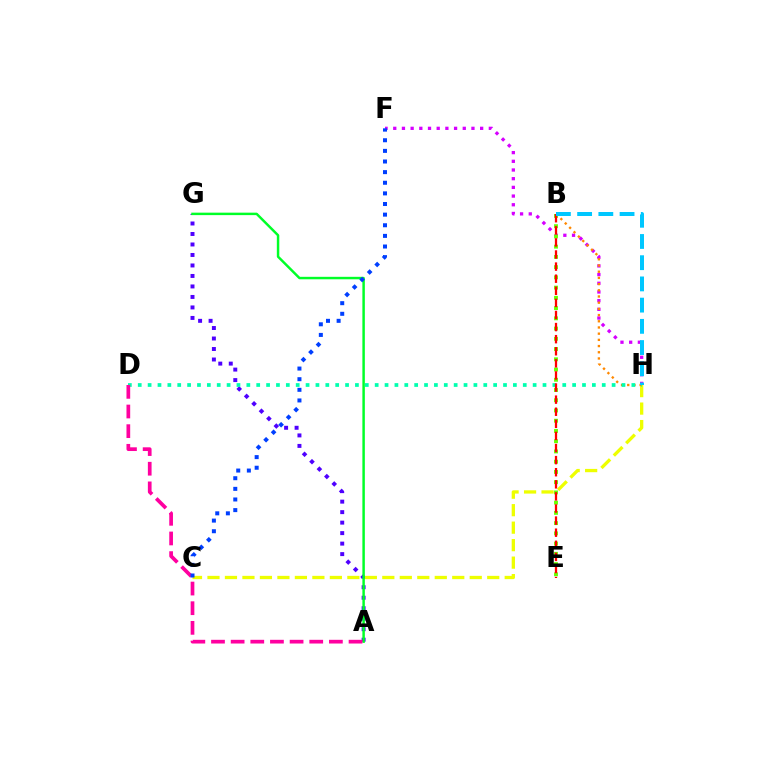{('F', 'H'): [{'color': '#d600ff', 'line_style': 'dotted', 'thickness': 2.36}], ('A', 'G'): [{'color': '#4f00ff', 'line_style': 'dotted', 'thickness': 2.85}, {'color': '#00ff27', 'line_style': 'solid', 'thickness': 1.77}], ('B', 'E'): [{'color': '#66ff00', 'line_style': 'dotted', 'thickness': 2.78}, {'color': '#ff0000', 'line_style': 'dashed', 'thickness': 1.64}], ('C', 'H'): [{'color': '#eeff00', 'line_style': 'dashed', 'thickness': 2.38}], ('B', 'H'): [{'color': '#ff8800', 'line_style': 'dotted', 'thickness': 1.68}, {'color': '#00c7ff', 'line_style': 'dashed', 'thickness': 2.88}], ('D', 'H'): [{'color': '#00ffaf', 'line_style': 'dotted', 'thickness': 2.68}], ('A', 'D'): [{'color': '#ff00a0', 'line_style': 'dashed', 'thickness': 2.67}], ('C', 'F'): [{'color': '#003fff', 'line_style': 'dotted', 'thickness': 2.89}]}